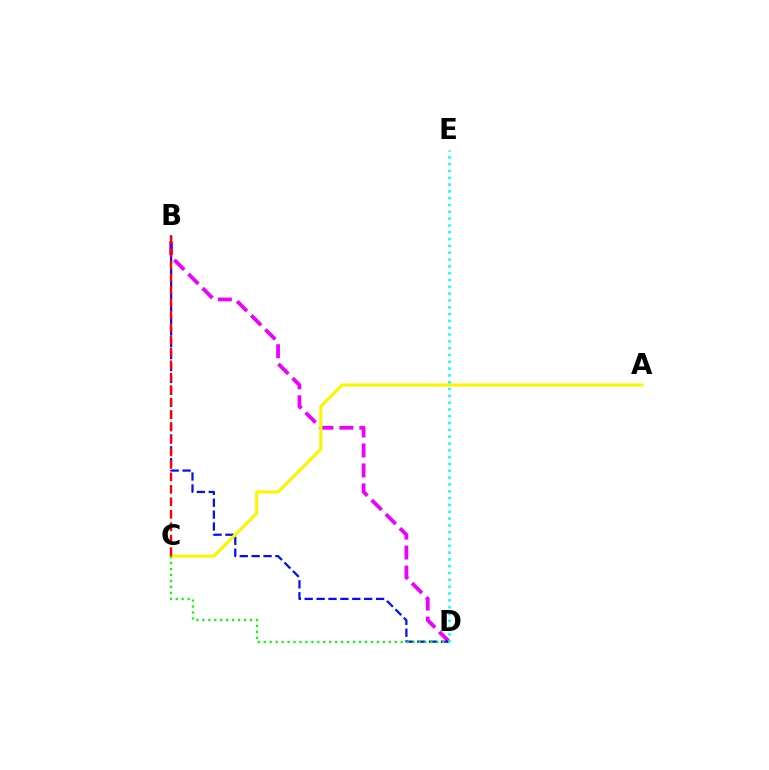{('B', 'D'): [{'color': '#ee00ff', 'line_style': 'dashed', 'thickness': 2.71}, {'color': '#0010ff', 'line_style': 'dashed', 'thickness': 1.62}], ('A', 'C'): [{'color': '#fcf500', 'line_style': 'solid', 'thickness': 2.23}], ('D', 'E'): [{'color': '#00fff6', 'line_style': 'dotted', 'thickness': 1.85}], ('C', 'D'): [{'color': '#08ff00', 'line_style': 'dotted', 'thickness': 1.62}], ('B', 'C'): [{'color': '#ff0000', 'line_style': 'dashed', 'thickness': 1.69}]}